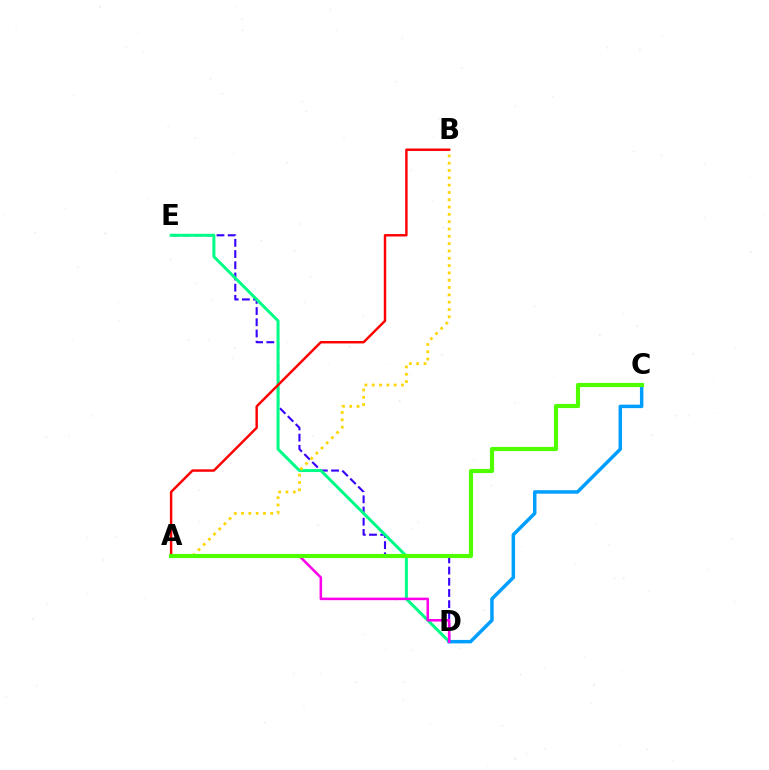{('D', 'E'): [{'color': '#3700ff', 'line_style': 'dashed', 'thickness': 1.52}, {'color': '#00ff86', 'line_style': 'solid', 'thickness': 2.15}], ('C', 'D'): [{'color': '#009eff', 'line_style': 'solid', 'thickness': 2.51}], ('A', 'B'): [{'color': '#ffd500', 'line_style': 'dotted', 'thickness': 1.99}, {'color': '#ff0000', 'line_style': 'solid', 'thickness': 1.76}], ('A', 'D'): [{'color': '#ff00ed', 'line_style': 'solid', 'thickness': 1.83}], ('A', 'C'): [{'color': '#4fff00', 'line_style': 'solid', 'thickness': 2.97}]}